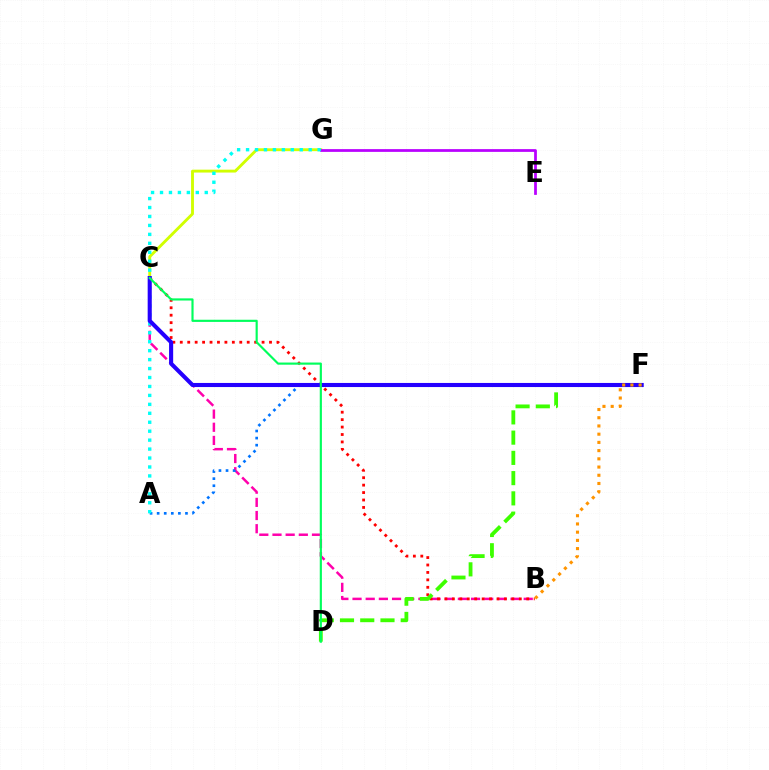{('C', 'G'): [{'color': '#d1ff00', 'line_style': 'solid', 'thickness': 2.07}], ('B', 'C'): [{'color': '#ff00ac', 'line_style': 'dashed', 'thickness': 1.79}, {'color': '#ff0000', 'line_style': 'dotted', 'thickness': 2.02}], ('E', 'G'): [{'color': '#b900ff', 'line_style': 'solid', 'thickness': 1.98}], ('A', 'F'): [{'color': '#0074ff', 'line_style': 'dotted', 'thickness': 1.92}], ('A', 'G'): [{'color': '#00fff6', 'line_style': 'dotted', 'thickness': 2.43}], ('D', 'F'): [{'color': '#3dff00', 'line_style': 'dashed', 'thickness': 2.75}], ('C', 'F'): [{'color': '#2500ff', 'line_style': 'solid', 'thickness': 2.95}], ('C', 'D'): [{'color': '#00ff5c', 'line_style': 'solid', 'thickness': 1.55}], ('B', 'F'): [{'color': '#ff9400', 'line_style': 'dotted', 'thickness': 2.23}]}